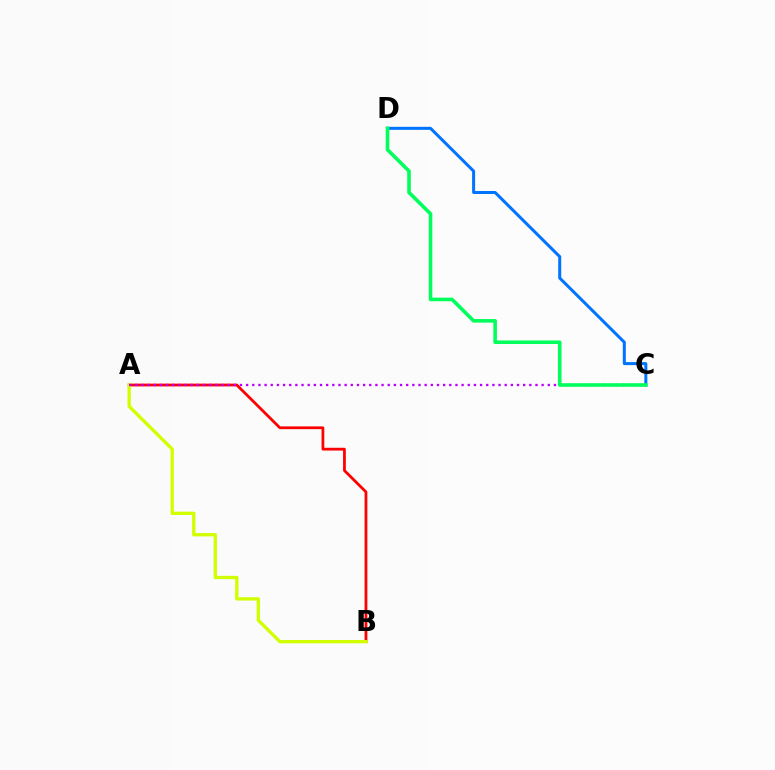{('A', 'B'): [{'color': '#ff0000', 'line_style': 'solid', 'thickness': 2.0}, {'color': '#d1ff00', 'line_style': 'solid', 'thickness': 2.39}], ('C', 'D'): [{'color': '#0074ff', 'line_style': 'solid', 'thickness': 2.17}, {'color': '#00ff5c', 'line_style': 'solid', 'thickness': 2.58}], ('A', 'C'): [{'color': '#b900ff', 'line_style': 'dotted', 'thickness': 1.67}]}